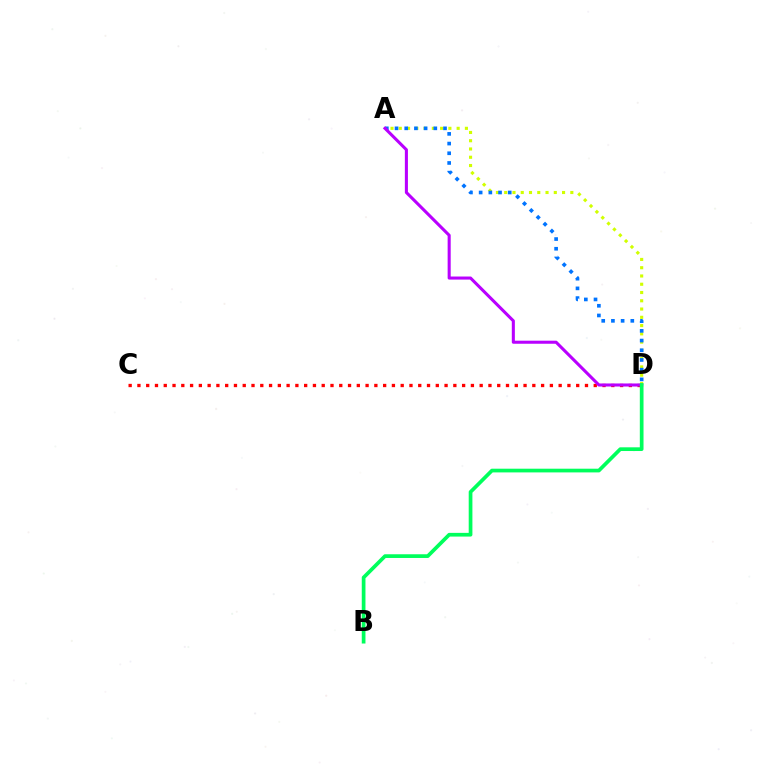{('A', 'D'): [{'color': '#d1ff00', 'line_style': 'dotted', 'thickness': 2.25}, {'color': '#0074ff', 'line_style': 'dotted', 'thickness': 2.63}, {'color': '#b900ff', 'line_style': 'solid', 'thickness': 2.2}], ('C', 'D'): [{'color': '#ff0000', 'line_style': 'dotted', 'thickness': 2.38}], ('B', 'D'): [{'color': '#00ff5c', 'line_style': 'solid', 'thickness': 2.67}]}